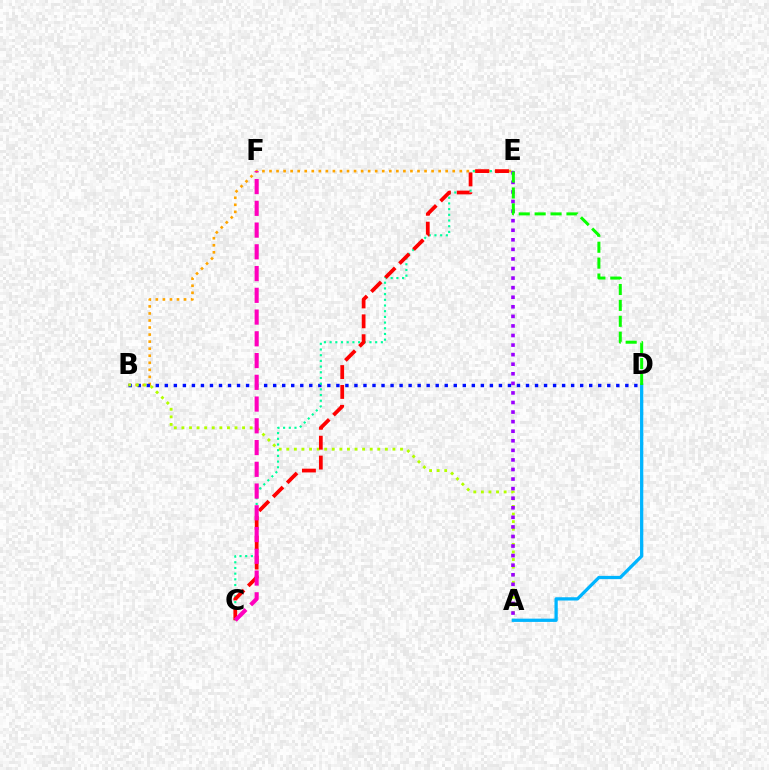{('B', 'E'): [{'color': '#ffa500', 'line_style': 'dotted', 'thickness': 1.91}], ('B', 'D'): [{'color': '#0010ff', 'line_style': 'dotted', 'thickness': 2.45}], ('A', 'B'): [{'color': '#b3ff00', 'line_style': 'dotted', 'thickness': 2.06}], ('C', 'E'): [{'color': '#00ff9d', 'line_style': 'dotted', 'thickness': 1.55}, {'color': '#ff0000', 'line_style': 'dashed', 'thickness': 2.7}], ('A', 'E'): [{'color': '#9b00ff', 'line_style': 'dotted', 'thickness': 2.6}], ('C', 'F'): [{'color': '#ff00bd', 'line_style': 'dashed', 'thickness': 2.95}], ('A', 'D'): [{'color': '#00b5ff', 'line_style': 'solid', 'thickness': 2.35}], ('D', 'E'): [{'color': '#08ff00', 'line_style': 'dashed', 'thickness': 2.16}]}